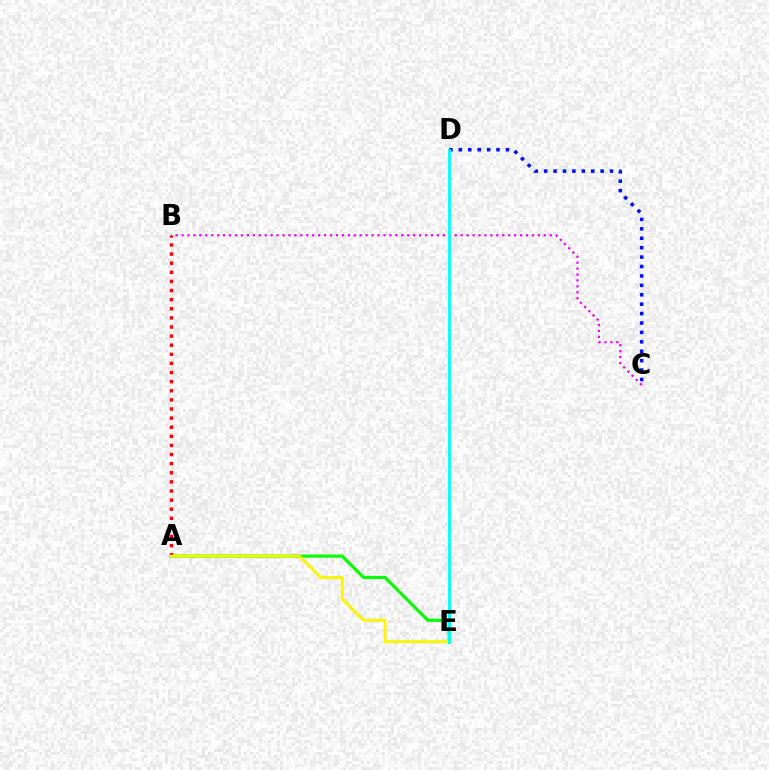{('C', 'D'): [{'color': '#0010ff', 'line_style': 'dotted', 'thickness': 2.56}], ('A', 'E'): [{'color': '#08ff00', 'line_style': 'solid', 'thickness': 2.28}, {'color': '#fcf500', 'line_style': 'solid', 'thickness': 2.09}], ('A', 'B'): [{'color': '#ff0000', 'line_style': 'dotted', 'thickness': 2.48}], ('B', 'C'): [{'color': '#ee00ff', 'line_style': 'dotted', 'thickness': 1.61}], ('D', 'E'): [{'color': '#00fff6', 'line_style': 'solid', 'thickness': 2.05}]}